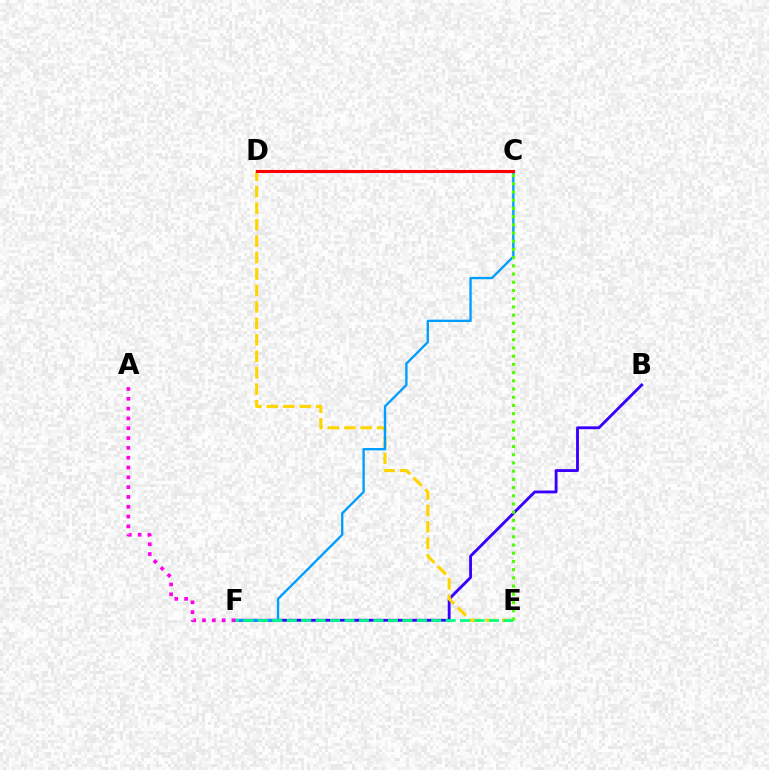{('B', 'F'): [{'color': '#3700ff', 'line_style': 'solid', 'thickness': 2.06}], ('D', 'E'): [{'color': '#ffd500', 'line_style': 'dashed', 'thickness': 2.24}], ('C', 'F'): [{'color': '#009eff', 'line_style': 'solid', 'thickness': 1.69}], ('E', 'F'): [{'color': '#00ff86', 'line_style': 'dashed', 'thickness': 1.96}], ('A', 'F'): [{'color': '#ff00ed', 'line_style': 'dotted', 'thickness': 2.67}], ('C', 'D'): [{'color': '#ff0000', 'line_style': 'solid', 'thickness': 2.23}], ('C', 'E'): [{'color': '#4fff00', 'line_style': 'dotted', 'thickness': 2.23}]}